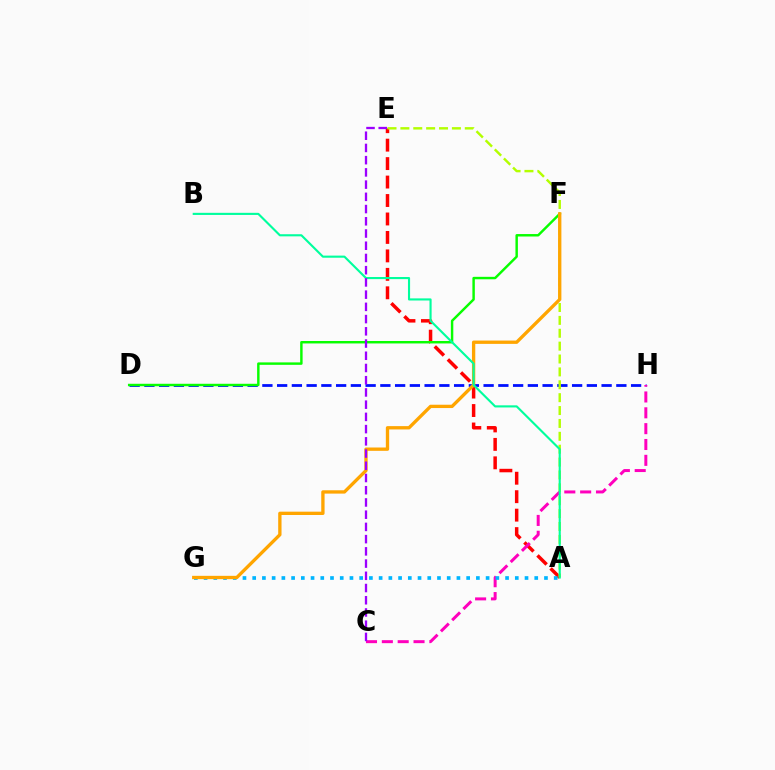{('D', 'H'): [{'color': '#0010ff', 'line_style': 'dashed', 'thickness': 2.0}], ('A', 'E'): [{'color': '#ff0000', 'line_style': 'dashed', 'thickness': 2.51}, {'color': '#b3ff00', 'line_style': 'dashed', 'thickness': 1.75}], ('C', 'H'): [{'color': '#ff00bd', 'line_style': 'dashed', 'thickness': 2.15}], ('A', 'G'): [{'color': '#00b5ff', 'line_style': 'dotted', 'thickness': 2.64}], ('D', 'F'): [{'color': '#08ff00', 'line_style': 'solid', 'thickness': 1.76}], ('F', 'G'): [{'color': '#ffa500', 'line_style': 'solid', 'thickness': 2.39}], ('A', 'B'): [{'color': '#00ff9d', 'line_style': 'solid', 'thickness': 1.53}], ('C', 'E'): [{'color': '#9b00ff', 'line_style': 'dashed', 'thickness': 1.66}]}